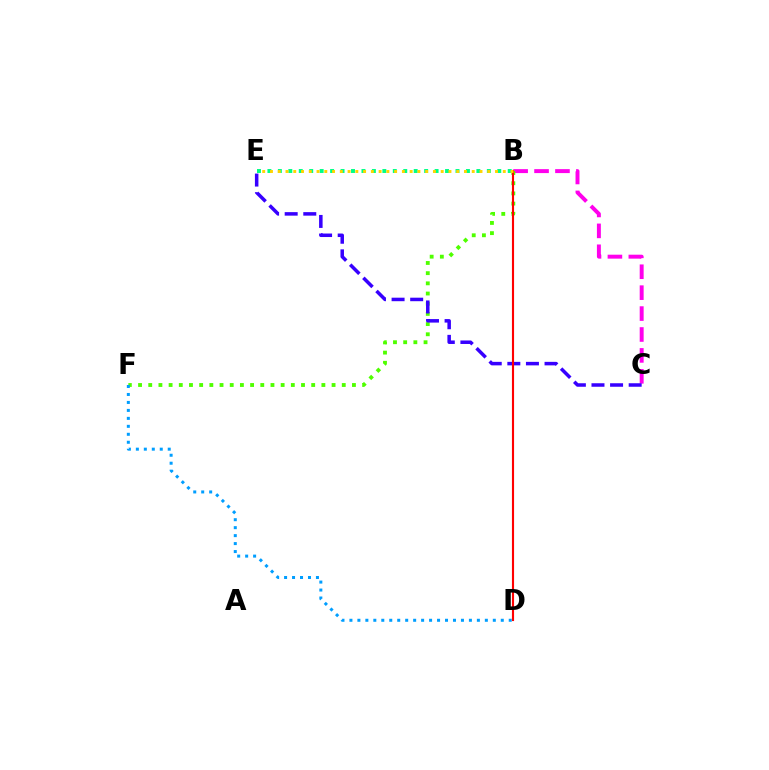{('B', 'C'): [{'color': '#ff00ed', 'line_style': 'dashed', 'thickness': 2.84}], ('B', 'E'): [{'color': '#00ff86', 'line_style': 'dotted', 'thickness': 2.84}, {'color': '#ffd500', 'line_style': 'dotted', 'thickness': 2.11}], ('B', 'F'): [{'color': '#4fff00', 'line_style': 'dotted', 'thickness': 2.77}], ('D', 'F'): [{'color': '#009eff', 'line_style': 'dotted', 'thickness': 2.16}], ('C', 'E'): [{'color': '#3700ff', 'line_style': 'dashed', 'thickness': 2.53}], ('B', 'D'): [{'color': '#ff0000', 'line_style': 'solid', 'thickness': 1.53}]}